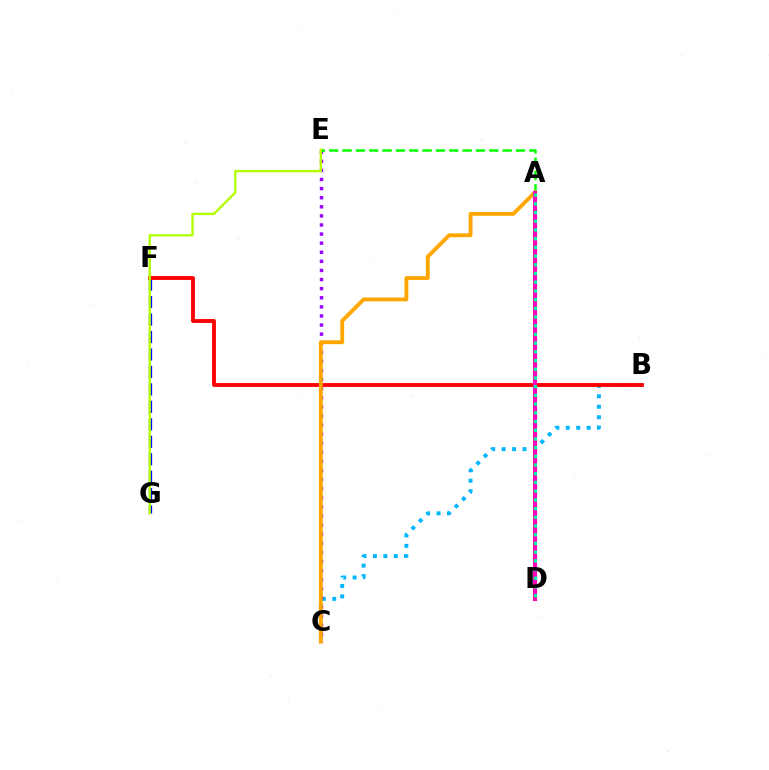{('B', 'C'): [{'color': '#00b5ff', 'line_style': 'dotted', 'thickness': 2.83}], ('C', 'E'): [{'color': '#9b00ff', 'line_style': 'dotted', 'thickness': 2.47}], ('A', 'E'): [{'color': '#08ff00', 'line_style': 'dashed', 'thickness': 1.81}], ('F', 'G'): [{'color': '#0010ff', 'line_style': 'dashed', 'thickness': 2.37}], ('B', 'F'): [{'color': '#ff0000', 'line_style': 'solid', 'thickness': 2.77}], ('A', 'C'): [{'color': '#ffa500', 'line_style': 'solid', 'thickness': 2.76}], ('E', 'G'): [{'color': '#b3ff00', 'line_style': 'solid', 'thickness': 1.71}], ('A', 'D'): [{'color': '#ff00bd', 'line_style': 'solid', 'thickness': 2.97}, {'color': '#00ff9d', 'line_style': 'dotted', 'thickness': 2.37}]}